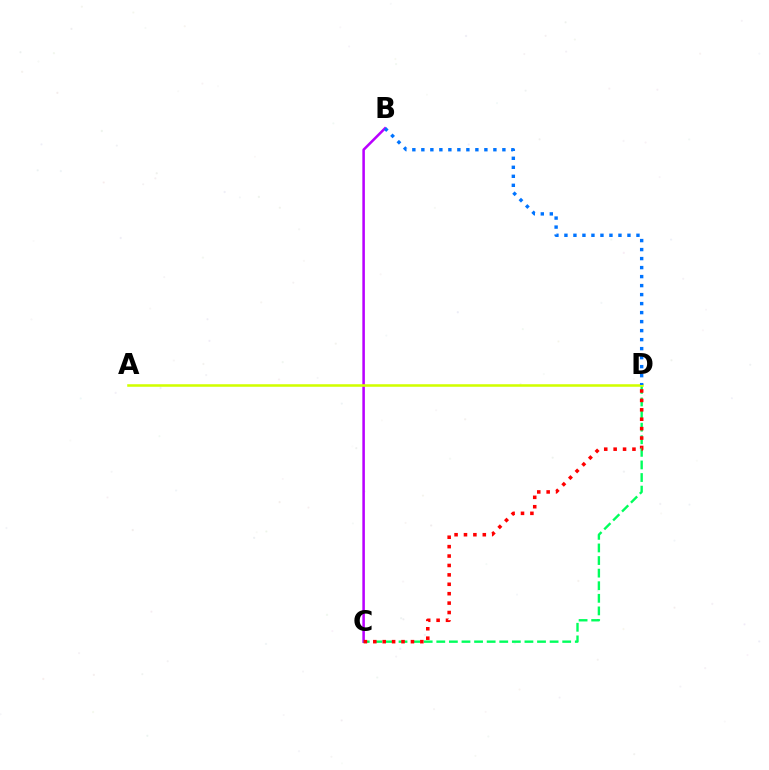{('B', 'C'): [{'color': '#b900ff', 'line_style': 'solid', 'thickness': 1.83}], ('C', 'D'): [{'color': '#00ff5c', 'line_style': 'dashed', 'thickness': 1.71}, {'color': '#ff0000', 'line_style': 'dotted', 'thickness': 2.56}], ('A', 'D'): [{'color': '#d1ff00', 'line_style': 'solid', 'thickness': 1.83}], ('B', 'D'): [{'color': '#0074ff', 'line_style': 'dotted', 'thickness': 2.45}]}